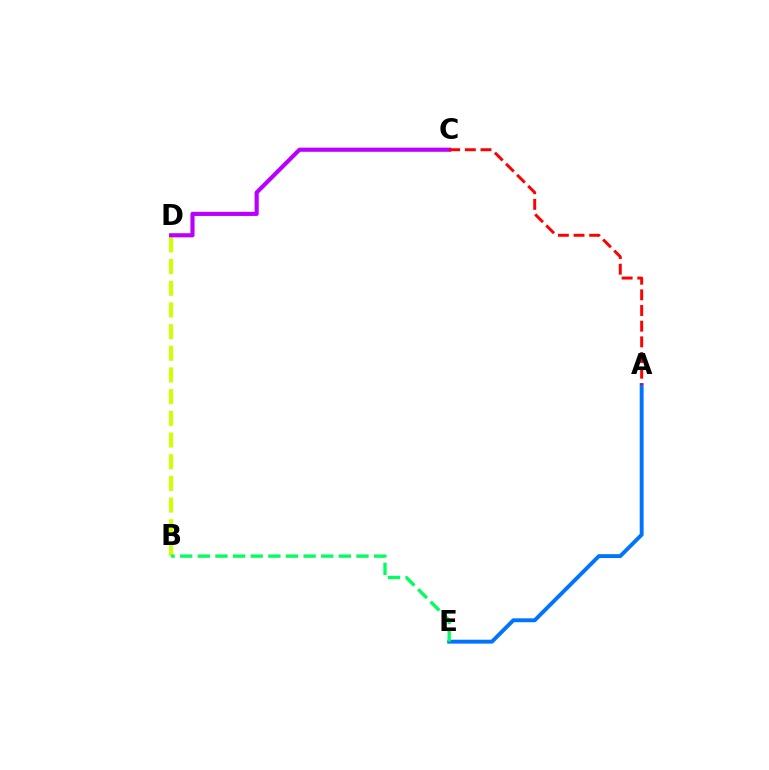{('B', 'D'): [{'color': '#d1ff00', 'line_style': 'dashed', 'thickness': 2.95}], ('A', 'E'): [{'color': '#0074ff', 'line_style': 'solid', 'thickness': 2.81}], ('C', 'D'): [{'color': '#b900ff', 'line_style': 'solid', 'thickness': 2.98}], ('B', 'E'): [{'color': '#00ff5c', 'line_style': 'dashed', 'thickness': 2.39}], ('A', 'C'): [{'color': '#ff0000', 'line_style': 'dashed', 'thickness': 2.13}]}